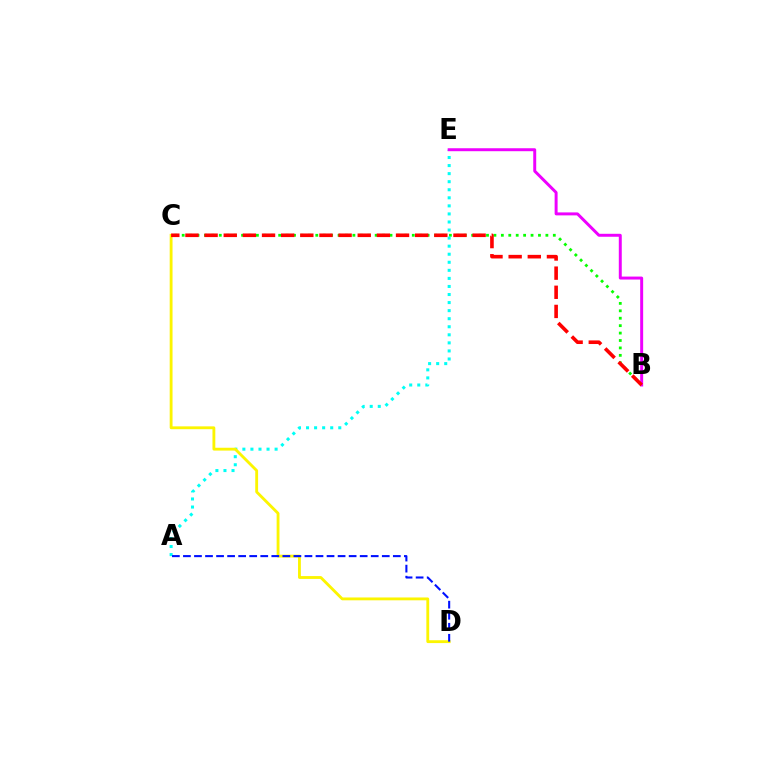{('B', 'C'): [{'color': '#08ff00', 'line_style': 'dotted', 'thickness': 2.02}, {'color': '#ff0000', 'line_style': 'dashed', 'thickness': 2.6}], ('A', 'E'): [{'color': '#00fff6', 'line_style': 'dotted', 'thickness': 2.19}], ('C', 'D'): [{'color': '#fcf500', 'line_style': 'solid', 'thickness': 2.04}], ('B', 'E'): [{'color': '#ee00ff', 'line_style': 'solid', 'thickness': 2.13}], ('A', 'D'): [{'color': '#0010ff', 'line_style': 'dashed', 'thickness': 1.5}]}